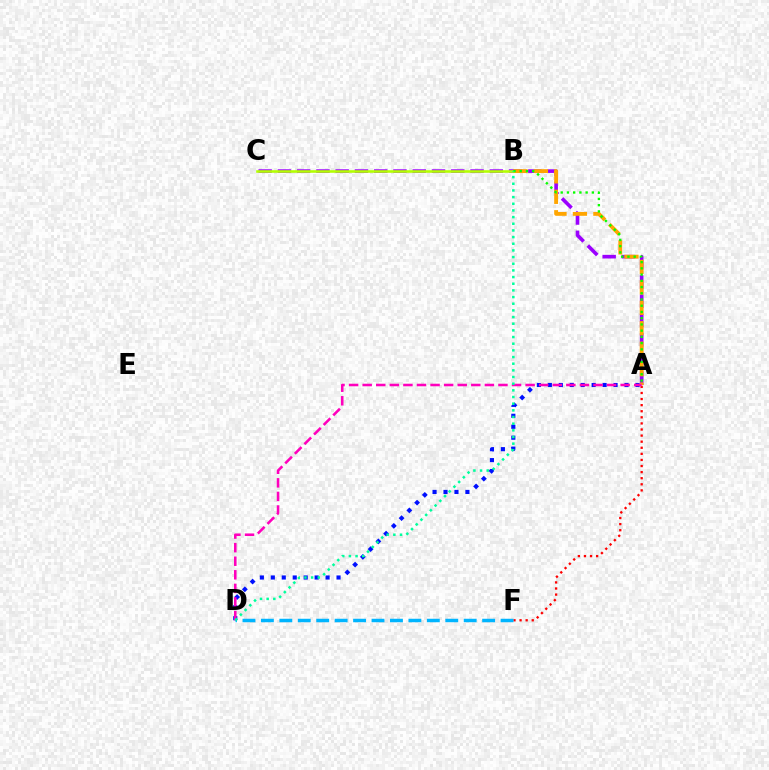{('A', 'C'): [{'color': '#9b00ff', 'line_style': 'dashed', 'thickness': 2.62}], ('A', 'F'): [{'color': '#ff0000', 'line_style': 'dotted', 'thickness': 1.65}], ('A', 'B'): [{'color': '#ffa500', 'line_style': 'dashed', 'thickness': 2.78}, {'color': '#08ff00', 'line_style': 'dotted', 'thickness': 1.69}], ('B', 'C'): [{'color': '#b3ff00', 'line_style': 'solid', 'thickness': 1.86}], ('A', 'D'): [{'color': '#0010ff', 'line_style': 'dotted', 'thickness': 2.98}, {'color': '#ff00bd', 'line_style': 'dashed', 'thickness': 1.84}], ('D', 'F'): [{'color': '#00b5ff', 'line_style': 'dashed', 'thickness': 2.5}], ('B', 'D'): [{'color': '#00ff9d', 'line_style': 'dotted', 'thickness': 1.81}]}